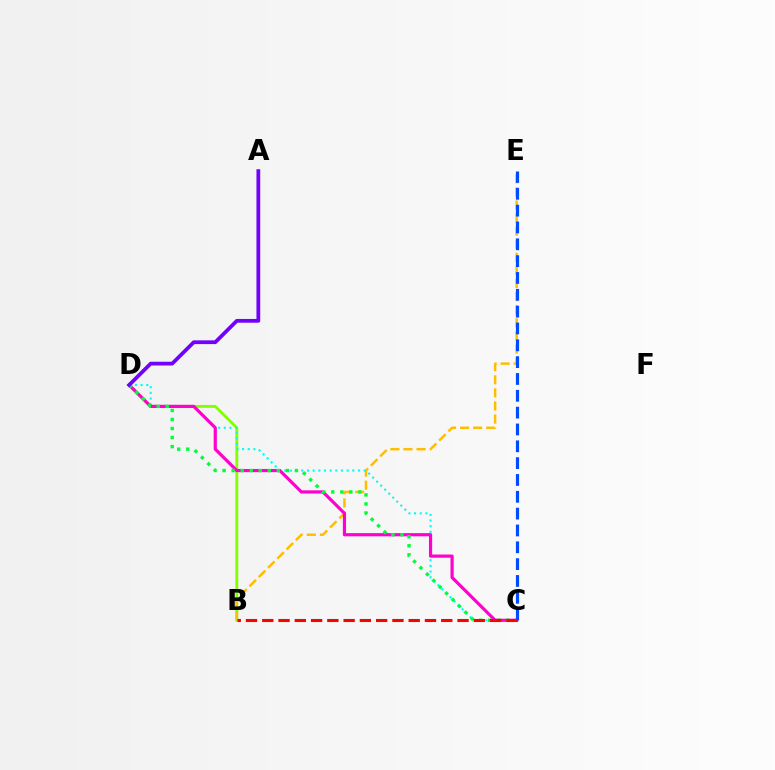{('B', 'D'): [{'color': '#84ff00', 'line_style': 'solid', 'thickness': 2.06}], ('B', 'E'): [{'color': '#ffbd00', 'line_style': 'dashed', 'thickness': 1.78}], ('C', 'D'): [{'color': '#00fff6', 'line_style': 'dotted', 'thickness': 1.54}, {'color': '#ff00cf', 'line_style': 'solid', 'thickness': 2.3}, {'color': '#00ff39', 'line_style': 'dotted', 'thickness': 2.46}], ('C', 'E'): [{'color': '#004bff', 'line_style': 'dashed', 'thickness': 2.29}], ('A', 'D'): [{'color': '#7200ff', 'line_style': 'solid', 'thickness': 2.7}], ('B', 'C'): [{'color': '#ff0000', 'line_style': 'dashed', 'thickness': 2.21}]}